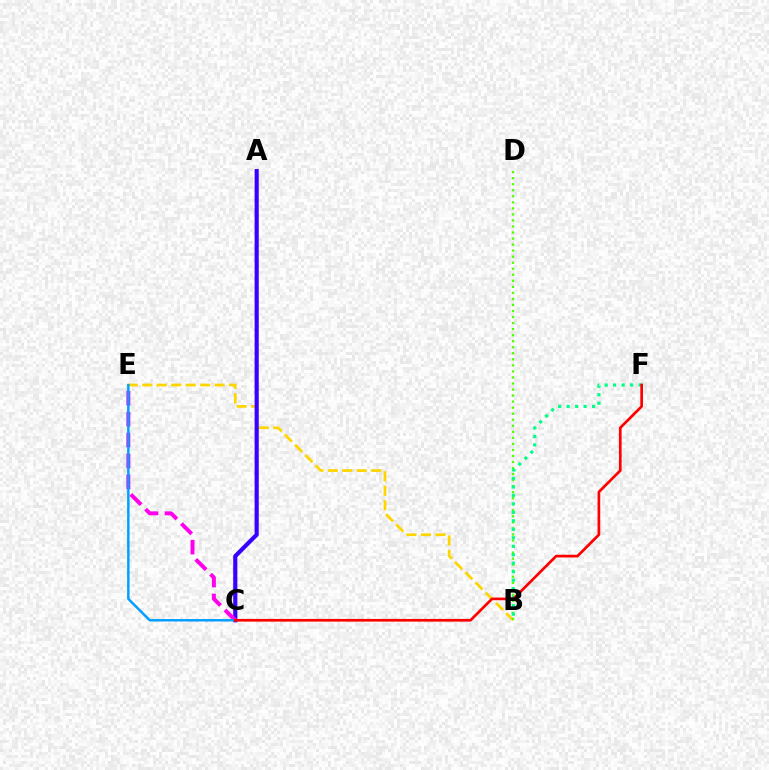{('B', 'E'): [{'color': '#ffd500', 'line_style': 'dashed', 'thickness': 1.97}], ('B', 'D'): [{'color': '#4fff00', 'line_style': 'dotted', 'thickness': 1.64}], ('B', 'F'): [{'color': '#00ff86', 'line_style': 'dotted', 'thickness': 2.3}], ('A', 'C'): [{'color': '#3700ff', 'line_style': 'solid', 'thickness': 2.98}], ('C', 'E'): [{'color': '#ff00ed', 'line_style': 'dashed', 'thickness': 2.84}, {'color': '#009eff', 'line_style': 'solid', 'thickness': 1.76}], ('C', 'F'): [{'color': '#ff0000', 'line_style': 'solid', 'thickness': 1.94}]}